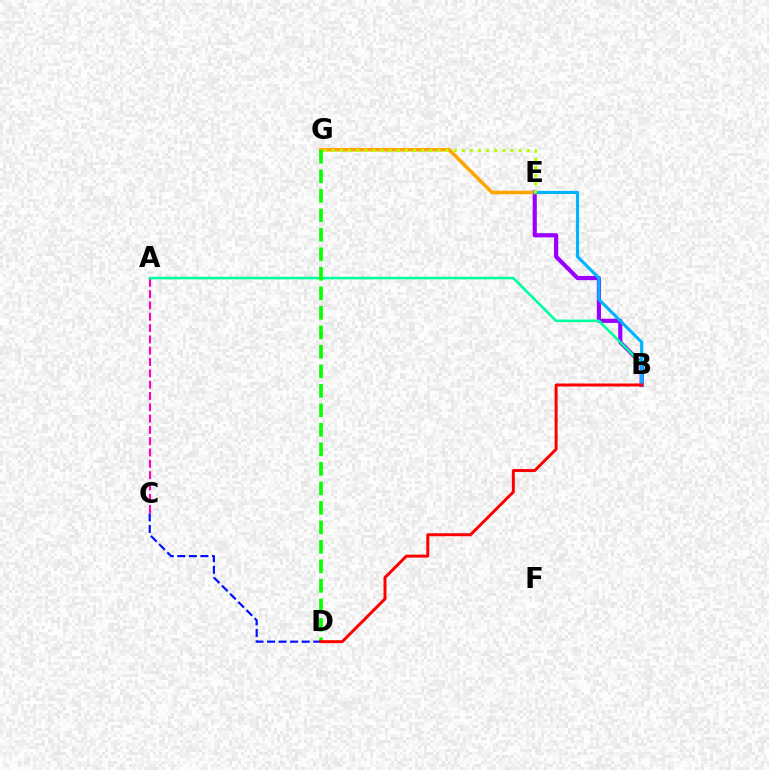{('B', 'E'): [{'color': '#9b00ff', 'line_style': 'solid', 'thickness': 3.0}, {'color': '#00b5ff', 'line_style': 'solid', 'thickness': 2.26}], ('E', 'G'): [{'color': '#ffa500', 'line_style': 'solid', 'thickness': 2.56}, {'color': '#b3ff00', 'line_style': 'dotted', 'thickness': 2.21}], ('A', 'C'): [{'color': '#ff00bd', 'line_style': 'dashed', 'thickness': 1.54}], ('A', 'B'): [{'color': '#00ff9d', 'line_style': 'solid', 'thickness': 1.87}], ('D', 'G'): [{'color': '#08ff00', 'line_style': 'dashed', 'thickness': 2.65}], ('C', 'D'): [{'color': '#0010ff', 'line_style': 'dashed', 'thickness': 1.57}], ('B', 'D'): [{'color': '#ff0000', 'line_style': 'solid', 'thickness': 2.14}]}